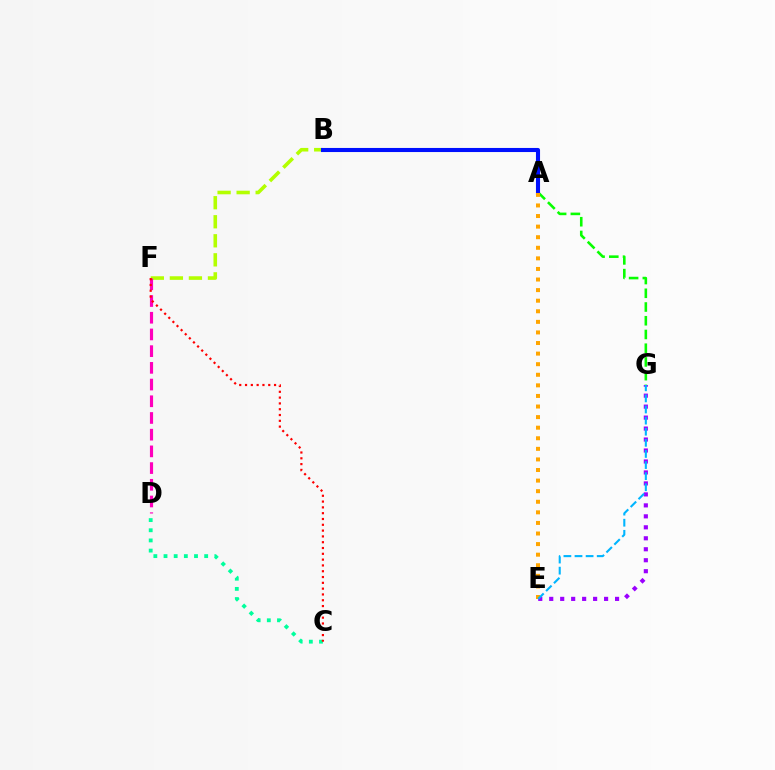{('A', 'G'): [{'color': '#08ff00', 'line_style': 'dashed', 'thickness': 1.87}], ('B', 'F'): [{'color': '#b3ff00', 'line_style': 'dashed', 'thickness': 2.59}], ('A', 'B'): [{'color': '#0010ff', 'line_style': 'solid', 'thickness': 2.94}], ('D', 'F'): [{'color': '#ff00bd', 'line_style': 'dashed', 'thickness': 2.27}], ('C', 'D'): [{'color': '#00ff9d', 'line_style': 'dotted', 'thickness': 2.76}], ('E', 'G'): [{'color': '#9b00ff', 'line_style': 'dotted', 'thickness': 2.98}, {'color': '#00b5ff', 'line_style': 'dashed', 'thickness': 1.51}], ('A', 'E'): [{'color': '#ffa500', 'line_style': 'dotted', 'thickness': 2.88}], ('C', 'F'): [{'color': '#ff0000', 'line_style': 'dotted', 'thickness': 1.58}]}